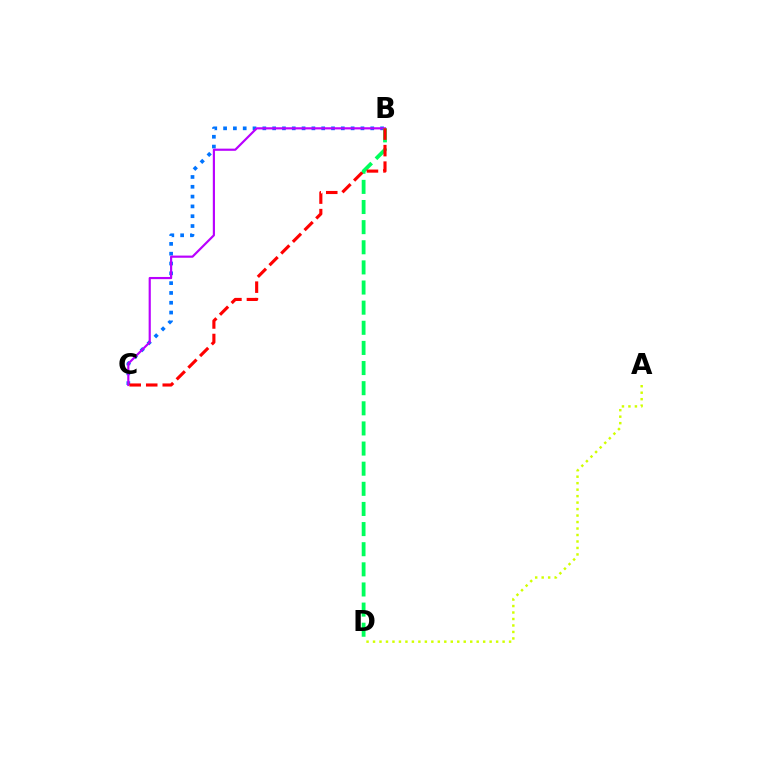{('B', 'C'): [{'color': '#0074ff', 'line_style': 'dotted', 'thickness': 2.67}, {'color': '#b900ff', 'line_style': 'solid', 'thickness': 1.56}, {'color': '#ff0000', 'line_style': 'dashed', 'thickness': 2.24}], ('A', 'D'): [{'color': '#d1ff00', 'line_style': 'dotted', 'thickness': 1.76}], ('B', 'D'): [{'color': '#00ff5c', 'line_style': 'dashed', 'thickness': 2.73}]}